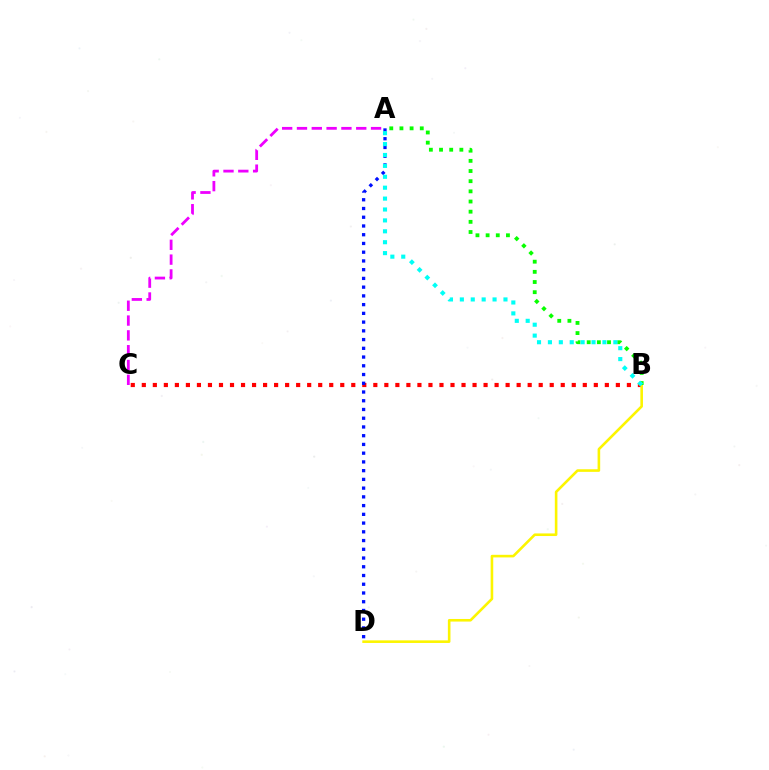{('A', 'C'): [{'color': '#ee00ff', 'line_style': 'dashed', 'thickness': 2.01}], ('B', 'C'): [{'color': '#ff0000', 'line_style': 'dotted', 'thickness': 3.0}], ('A', 'D'): [{'color': '#0010ff', 'line_style': 'dotted', 'thickness': 2.37}], ('B', 'D'): [{'color': '#fcf500', 'line_style': 'solid', 'thickness': 1.87}], ('A', 'B'): [{'color': '#08ff00', 'line_style': 'dotted', 'thickness': 2.76}, {'color': '#00fff6', 'line_style': 'dotted', 'thickness': 2.96}]}